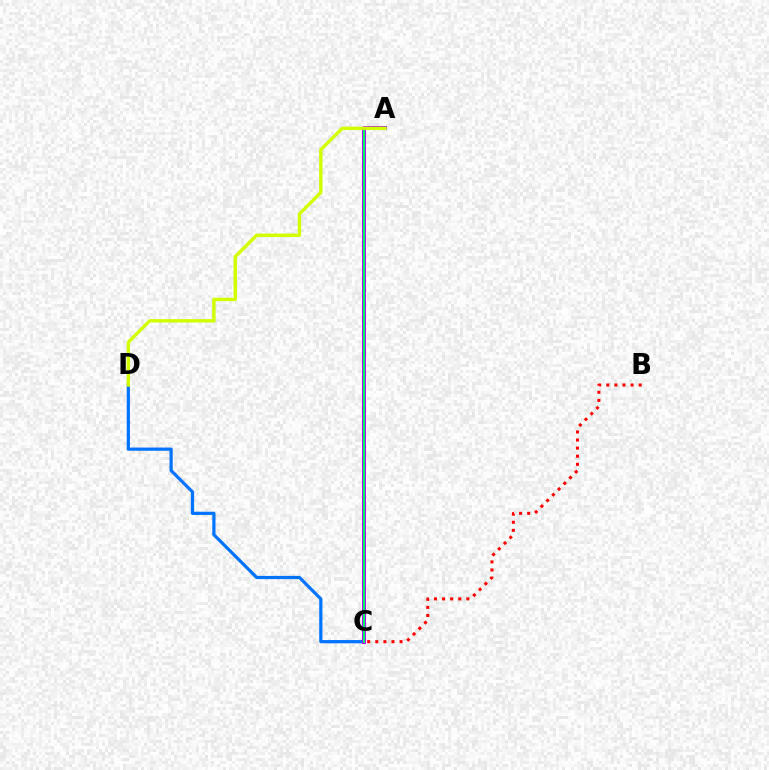{('B', 'C'): [{'color': '#ff0000', 'line_style': 'dotted', 'thickness': 2.2}], ('C', 'D'): [{'color': '#0074ff', 'line_style': 'solid', 'thickness': 2.32}], ('A', 'C'): [{'color': '#b900ff', 'line_style': 'solid', 'thickness': 2.88}, {'color': '#00ff5c', 'line_style': 'solid', 'thickness': 1.52}], ('A', 'D'): [{'color': '#d1ff00', 'line_style': 'solid', 'thickness': 2.45}]}